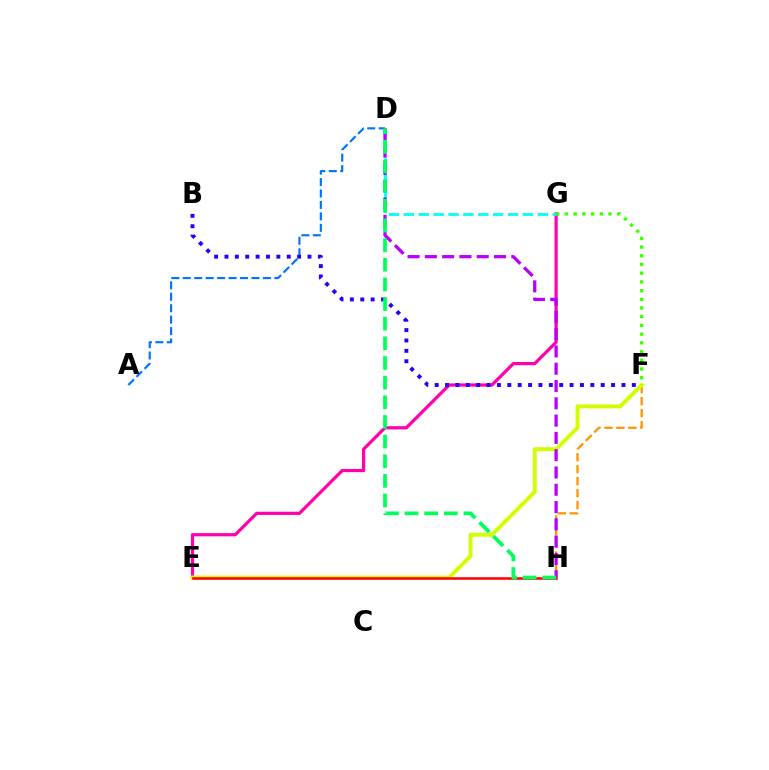{('A', 'D'): [{'color': '#0074ff', 'line_style': 'dashed', 'thickness': 1.56}], ('F', 'H'): [{'color': '#ff9400', 'line_style': 'dashed', 'thickness': 1.63}], ('E', 'G'): [{'color': '#ff00ac', 'line_style': 'solid', 'thickness': 2.31}], ('E', 'F'): [{'color': '#d1ff00', 'line_style': 'solid', 'thickness': 2.83}], ('D', 'G'): [{'color': '#00fff6', 'line_style': 'dashed', 'thickness': 2.02}], ('E', 'H'): [{'color': '#ff0000', 'line_style': 'solid', 'thickness': 1.84}], ('D', 'H'): [{'color': '#b900ff', 'line_style': 'dashed', 'thickness': 2.35}, {'color': '#00ff5c', 'line_style': 'dashed', 'thickness': 2.67}], ('B', 'F'): [{'color': '#2500ff', 'line_style': 'dotted', 'thickness': 2.82}], ('F', 'G'): [{'color': '#3dff00', 'line_style': 'dotted', 'thickness': 2.37}]}